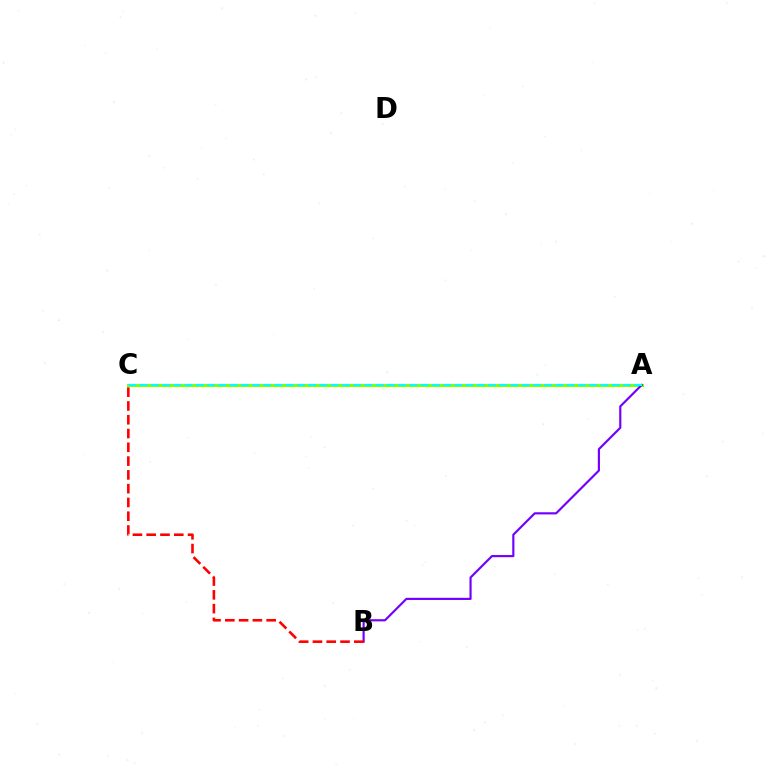{('A', 'C'): [{'color': '#84ff00', 'line_style': 'solid', 'thickness': 2.23}, {'color': '#00fff6', 'line_style': 'dashed', 'thickness': 1.53}], ('A', 'B'): [{'color': '#7200ff', 'line_style': 'solid', 'thickness': 1.56}], ('B', 'C'): [{'color': '#ff0000', 'line_style': 'dashed', 'thickness': 1.87}]}